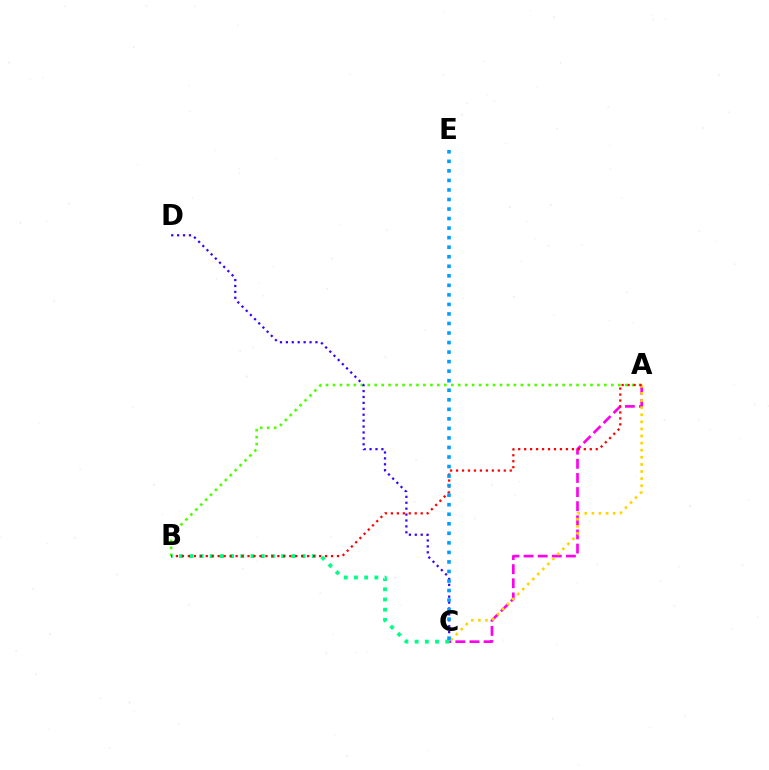{('A', 'B'): [{'color': '#4fff00', 'line_style': 'dotted', 'thickness': 1.89}, {'color': '#ff0000', 'line_style': 'dotted', 'thickness': 1.62}], ('C', 'D'): [{'color': '#3700ff', 'line_style': 'dotted', 'thickness': 1.61}], ('A', 'C'): [{'color': '#ff00ed', 'line_style': 'dashed', 'thickness': 1.92}, {'color': '#ffd500', 'line_style': 'dotted', 'thickness': 1.93}], ('B', 'C'): [{'color': '#00ff86', 'line_style': 'dotted', 'thickness': 2.77}], ('C', 'E'): [{'color': '#009eff', 'line_style': 'dotted', 'thickness': 2.59}]}